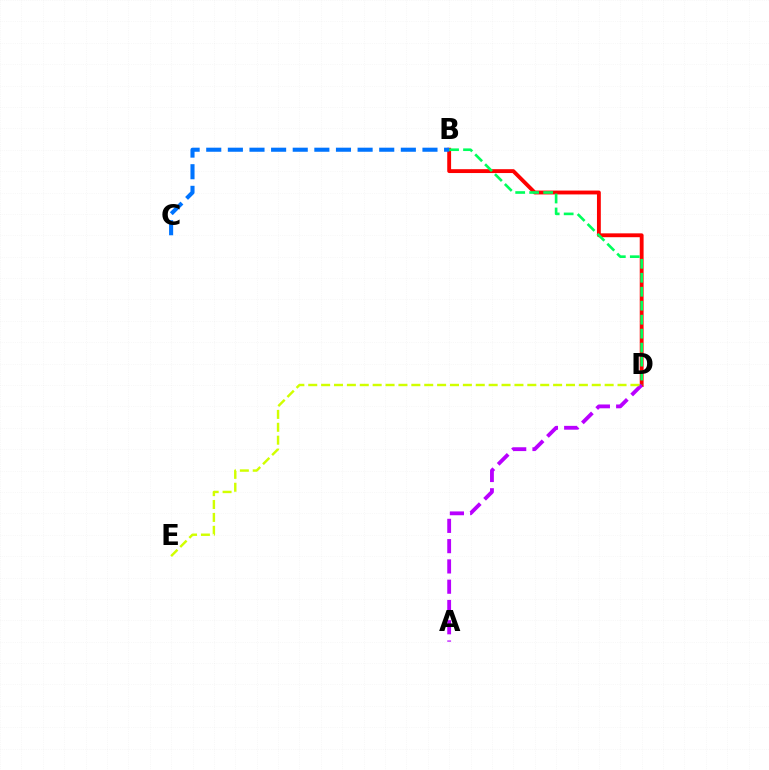{('B', 'D'): [{'color': '#ff0000', 'line_style': 'solid', 'thickness': 2.78}, {'color': '#00ff5c', 'line_style': 'dashed', 'thickness': 1.9}], ('B', 'C'): [{'color': '#0074ff', 'line_style': 'dashed', 'thickness': 2.94}], ('A', 'D'): [{'color': '#b900ff', 'line_style': 'dashed', 'thickness': 2.75}], ('D', 'E'): [{'color': '#d1ff00', 'line_style': 'dashed', 'thickness': 1.75}]}